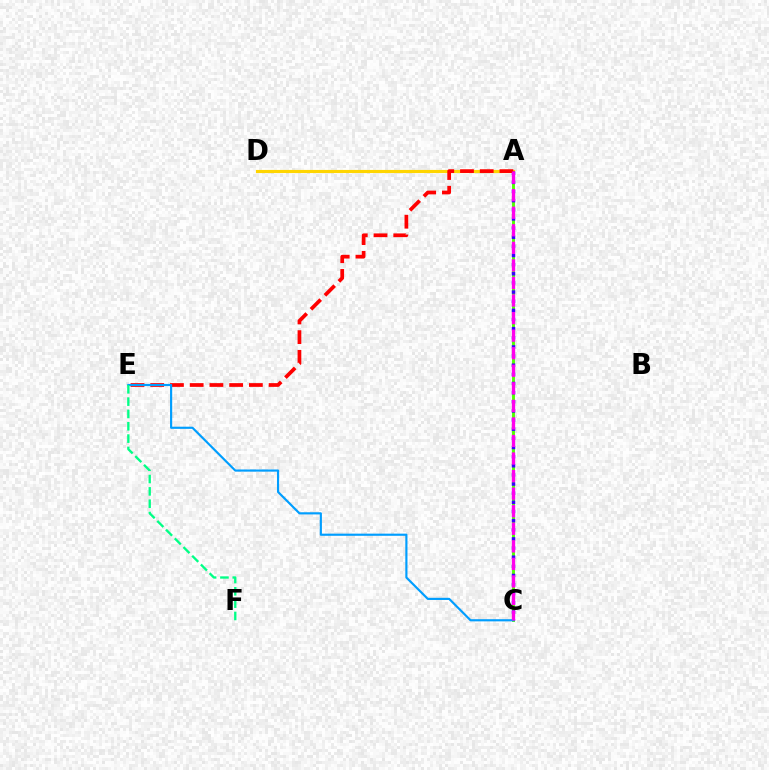{('A', 'C'): [{'color': '#4fff00', 'line_style': 'solid', 'thickness': 2.08}, {'color': '#3700ff', 'line_style': 'dotted', 'thickness': 2.48}, {'color': '#ff00ed', 'line_style': 'dashed', 'thickness': 2.39}], ('A', 'D'): [{'color': '#ffd500', 'line_style': 'solid', 'thickness': 2.26}], ('A', 'E'): [{'color': '#ff0000', 'line_style': 'dashed', 'thickness': 2.68}], ('C', 'E'): [{'color': '#009eff', 'line_style': 'solid', 'thickness': 1.56}], ('E', 'F'): [{'color': '#00ff86', 'line_style': 'dashed', 'thickness': 1.67}]}